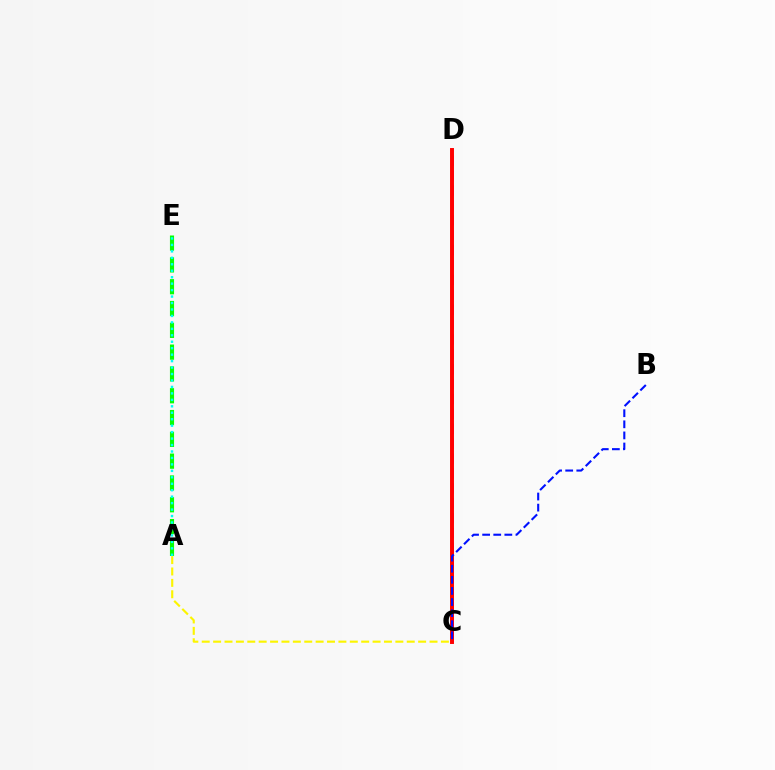{('A', 'C'): [{'color': '#fcf500', 'line_style': 'dashed', 'thickness': 1.55}], ('A', 'E'): [{'color': '#08ff00', 'line_style': 'dashed', 'thickness': 2.96}, {'color': '#00fff6', 'line_style': 'dotted', 'thickness': 1.75}], ('C', 'D'): [{'color': '#ee00ff', 'line_style': 'dashed', 'thickness': 2.02}, {'color': '#ff0000', 'line_style': 'solid', 'thickness': 2.83}], ('B', 'C'): [{'color': '#0010ff', 'line_style': 'dashed', 'thickness': 1.51}]}